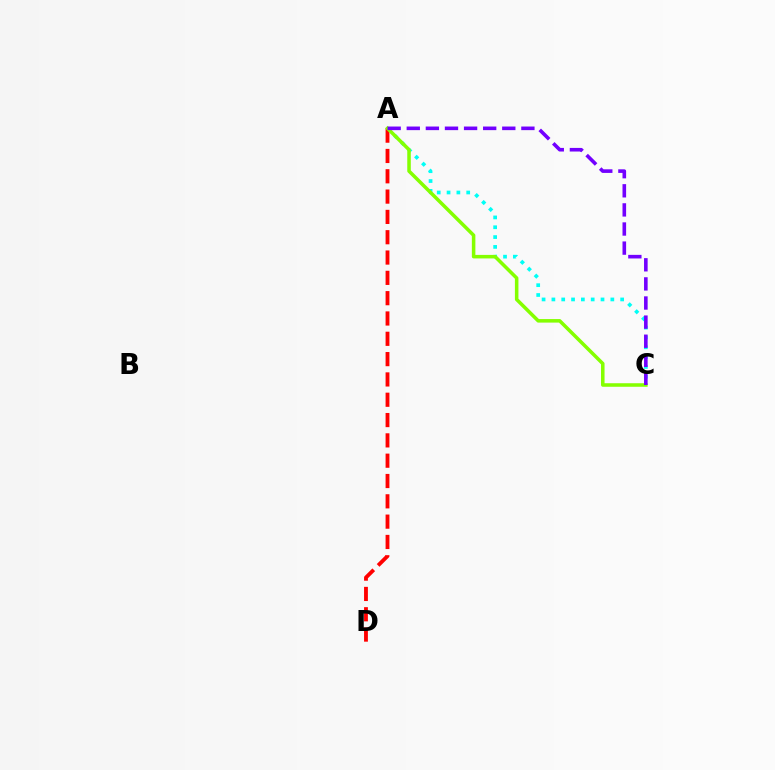{('A', 'C'): [{'color': '#00fff6', 'line_style': 'dotted', 'thickness': 2.67}, {'color': '#84ff00', 'line_style': 'solid', 'thickness': 2.54}, {'color': '#7200ff', 'line_style': 'dashed', 'thickness': 2.6}], ('A', 'D'): [{'color': '#ff0000', 'line_style': 'dashed', 'thickness': 2.76}]}